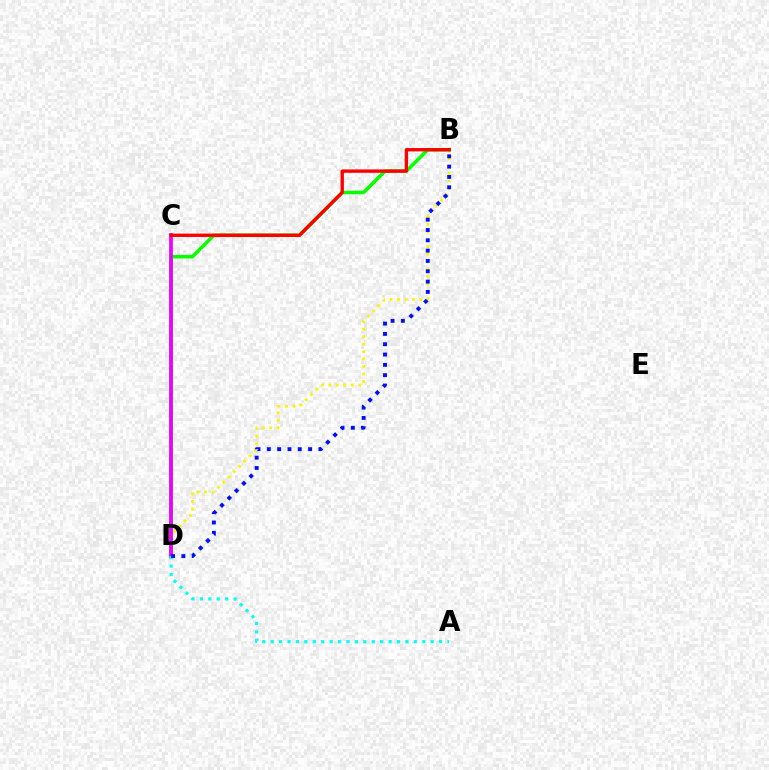{('B', 'D'): [{'color': '#fcf500', 'line_style': 'dotted', 'thickness': 2.03}, {'color': '#08ff00', 'line_style': 'solid', 'thickness': 2.55}, {'color': '#0010ff', 'line_style': 'dotted', 'thickness': 2.8}], ('C', 'D'): [{'color': '#ee00ff', 'line_style': 'solid', 'thickness': 2.69}], ('A', 'D'): [{'color': '#00fff6', 'line_style': 'dotted', 'thickness': 2.29}], ('B', 'C'): [{'color': '#ff0000', 'line_style': 'solid', 'thickness': 2.42}]}